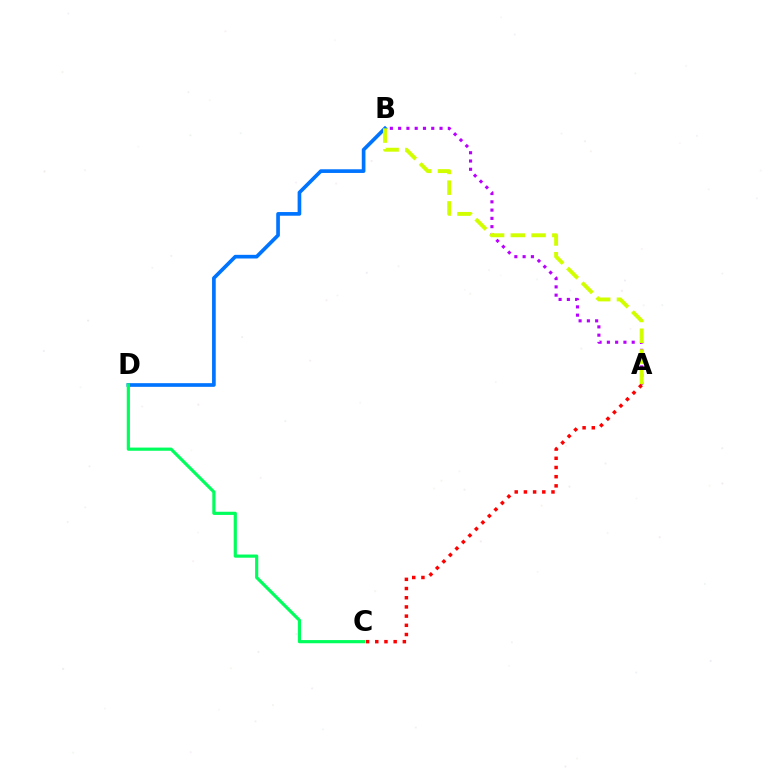{('A', 'B'): [{'color': '#b900ff', 'line_style': 'dotted', 'thickness': 2.25}, {'color': '#d1ff00', 'line_style': 'dashed', 'thickness': 2.82}], ('B', 'D'): [{'color': '#0074ff', 'line_style': 'solid', 'thickness': 2.64}], ('C', 'D'): [{'color': '#00ff5c', 'line_style': 'solid', 'thickness': 2.29}], ('A', 'C'): [{'color': '#ff0000', 'line_style': 'dotted', 'thickness': 2.5}]}